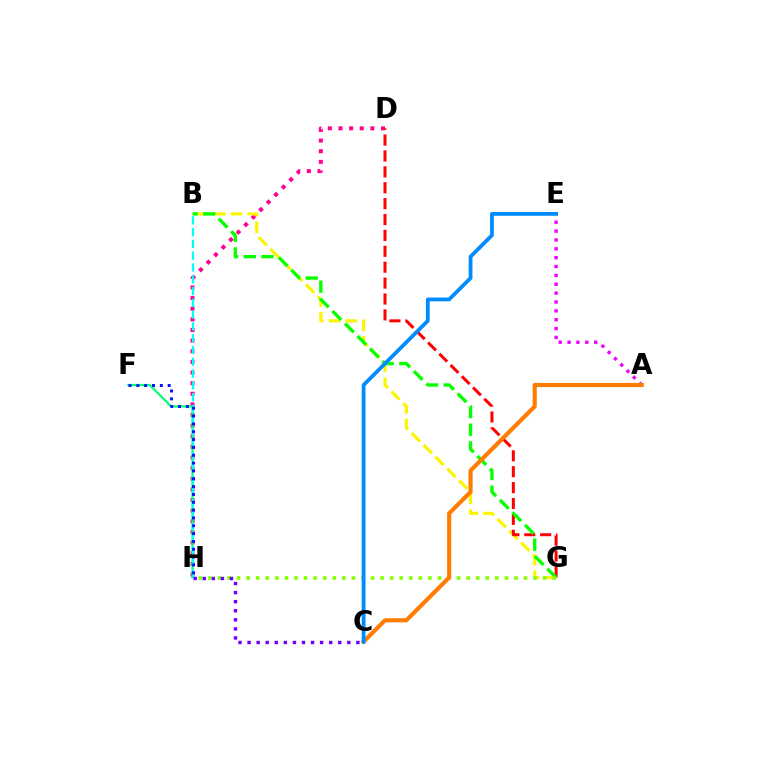{('D', 'H'): [{'color': '#ff0094', 'line_style': 'dotted', 'thickness': 2.89}], ('F', 'H'): [{'color': '#00ff74', 'line_style': 'solid', 'thickness': 1.57}, {'color': '#0010ff', 'line_style': 'dotted', 'thickness': 2.13}], ('A', 'E'): [{'color': '#ee00ff', 'line_style': 'dotted', 'thickness': 2.41}], ('B', 'G'): [{'color': '#fcf500', 'line_style': 'dashed', 'thickness': 2.27}, {'color': '#08ff00', 'line_style': 'dashed', 'thickness': 2.4}], ('D', 'G'): [{'color': '#ff0000', 'line_style': 'dashed', 'thickness': 2.16}], ('B', 'H'): [{'color': '#00fff6', 'line_style': 'dashed', 'thickness': 1.6}], ('G', 'H'): [{'color': '#84ff00', 'line_style': 'dotted', 'thickness': 2.6}], ('C', 'H'): [{'color': '#7200ff', 'line_style': 'dotted', 'thickness': 2.46}], ('A', 'C'): [{'color': '#ff7c00', 'line_style': 'solid', 'thickness': 2.96}], ('C', 'E'): [{'color': '#008cff', 'line_style': 'solid', 'thickness': 2.73}]}